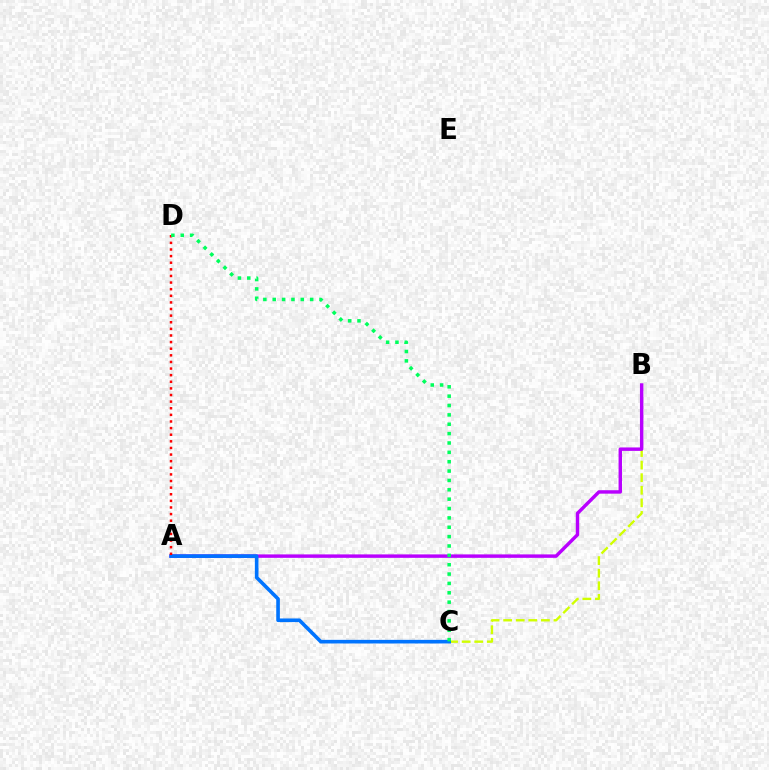{('B', 'C'): [{'color': '#d1ff00', 'line_style': 'dashed', 'thickness': 1.71}], ('A', 'B'): [{'color': '#b900ff', 'line_style': 'solid', 'thickness': 2.47}], ('A', 'C'): [{'color': '#0074ff', 'line_style': 'solid', 'thickness': 2.61}], ('A', 'D'): [{'color': '#ff0000', 'line_style': 'dotted', 'thickness': 1.8}], ('C', 'D'): [{'color': '#00ff5c', 'line_style': 'dotted', 'thickness': 2.54}]}